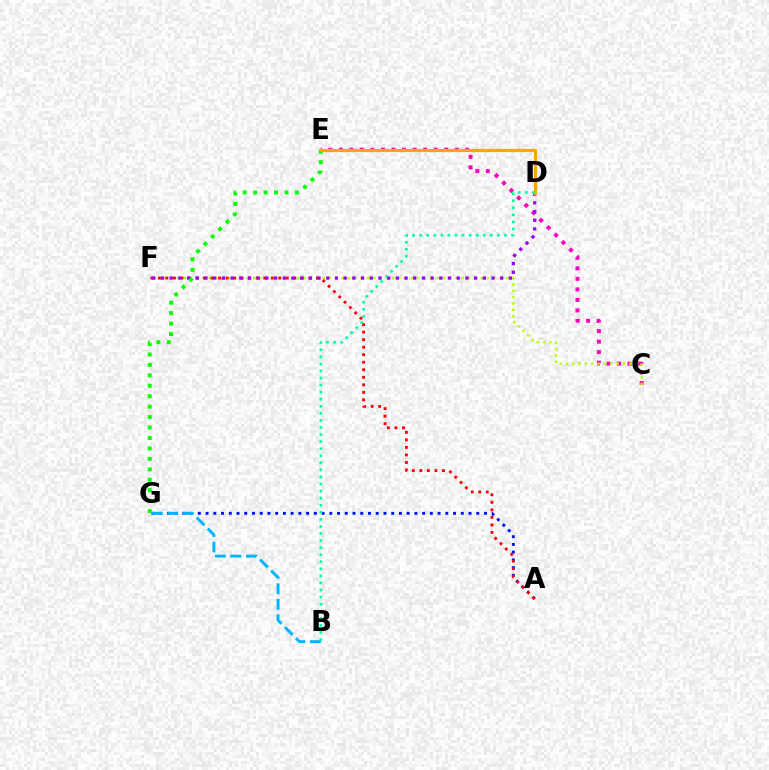{('C', 'E'): [{'color': '#ff00bd', 'line_style': 'dotted', 'thickness': 2.86}], ('A', 'G'): [{'color': '#0010ff', 'line_style': 'dotted', 'thickness': 2.1}], ('C', 'F'): [{'color': '#b3ff00', 'line_style': 'dotted', 'thickness': 1.72}], ('B', 'G'): [{'color': '#00b5ff', 'line_style': 'dashed', 'thickness': 2.11}], ('A', 'F'): [{'color': '#ff0000', 'line_style': 'dotted', 'thickness': 2.04}], ('D', 'F'): [{'color': '#9b00ff', 'line_style': 'dotted', 'thickness': 2.36}], ('E', 'G'): [{'color': '#08ff00', 'line_style': 'dotted', 'thickness': 2.84}], ('D', 'E'): [{'color': '#ffa500', 'line_style': 'solid', 'thickness': 2.31}], ('B', 'D'): [{'color': '#00ff9d', 'line_style': 'dotted', 'thickness': 1.92}]}